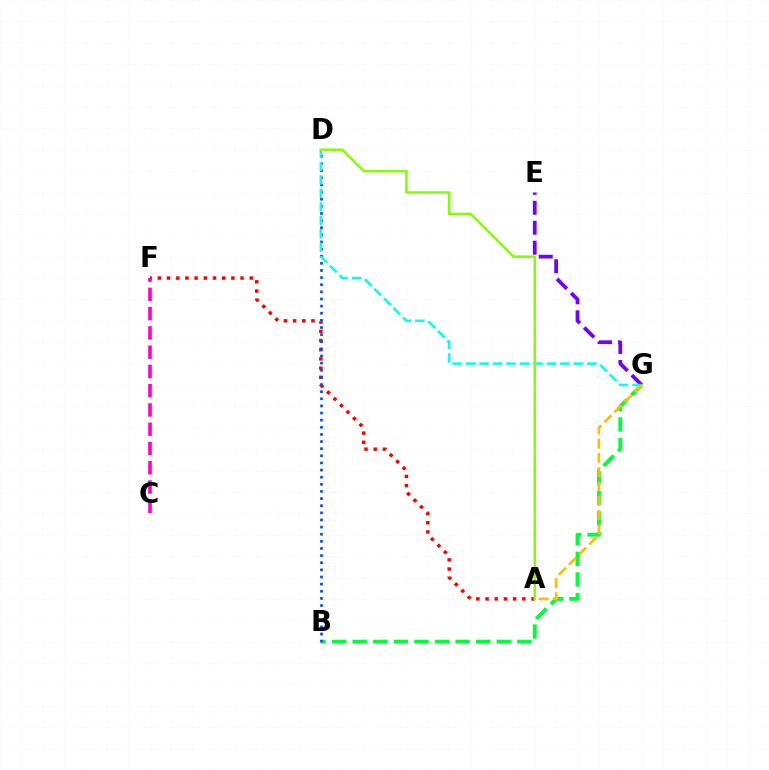{('B', 'G'): [{'color': '#00ff39', 'line_style': 'dashed', 'thickness': 2.8}], ('A', 'F'): [{'color': '#ff0000', 'line_style': 'dotted', 'thickness': 2.5}], ('B', 'D'): [{'color': '#004bff', 'line_style': 'dotted', 'thickness': 1.94}], ('E', 'G'): [{'color': '#7200ff', 'line_style': 'dashed', 'thickness': 2.71}], ('D', 'G'): [{'color': '#00fff6', 'line_style': 'dashed', 'thickness': 1.83}], ('A', 'G'): [{'color': '#ffbd00', 'line_style': 'dashed', 'thickness': 1.94}], ('A', 'D'): [{'color': '#84ff00', 'line_style': 'solid', 'thickness': 1.81}], ('C', 'F'): [{'color': '#ff00cf', 'line_style': 'dashed', 'thickness': 2.62}]}